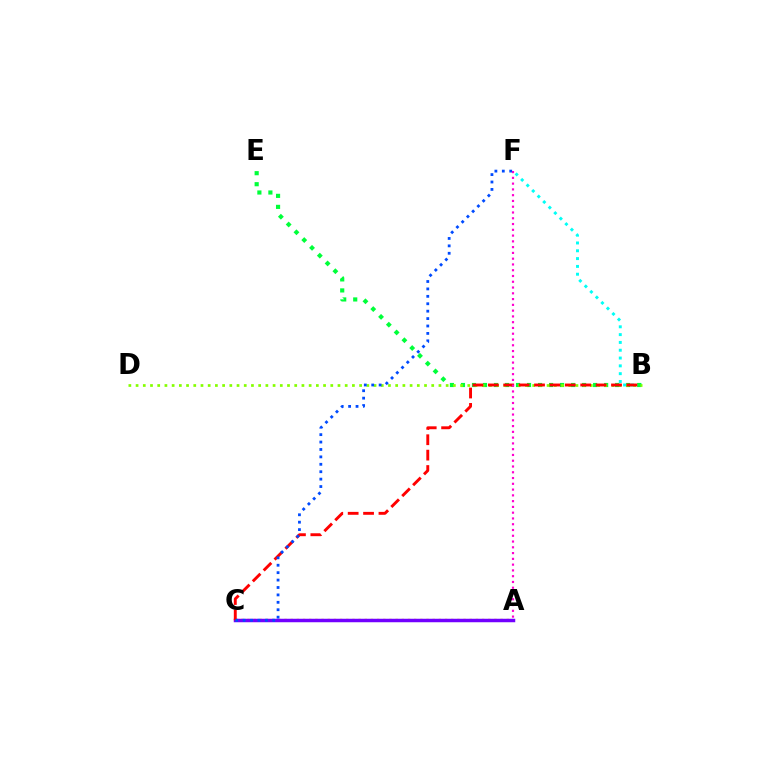{('B', 'F'): [{'color': '#00fff6', 'line_style': 'dotted', 'thickness': 2.12}], ('B', 'E'): [{'color': '#00ff39', 'line_style': 'dotted', 'thickness': 2.99}], ('B', 'D'): [{'color': '#84ff00', 'line_style': 'dotted', 'thickness': 1.96}], ('A', 'C'): [{'color': '#ffbd00', 'line_style': 'dotted', 'thickness': 1.68}, {'color': '#7200ff', 'line_style': 'solid', 'thickness': 2.51}], ('B', 'C'): [{'color': '#ff0000', 'line_style': 'dashed', 'thickness': 2.09}], ('A', 'F'): [{'color': '#ff00cf', 'line_style': 'dotted', 'thickness': 1.57}], ('C', 'F'): [{'color': '#004bff', 'line_style': 'dotted', 'thickness': 2.02}]}